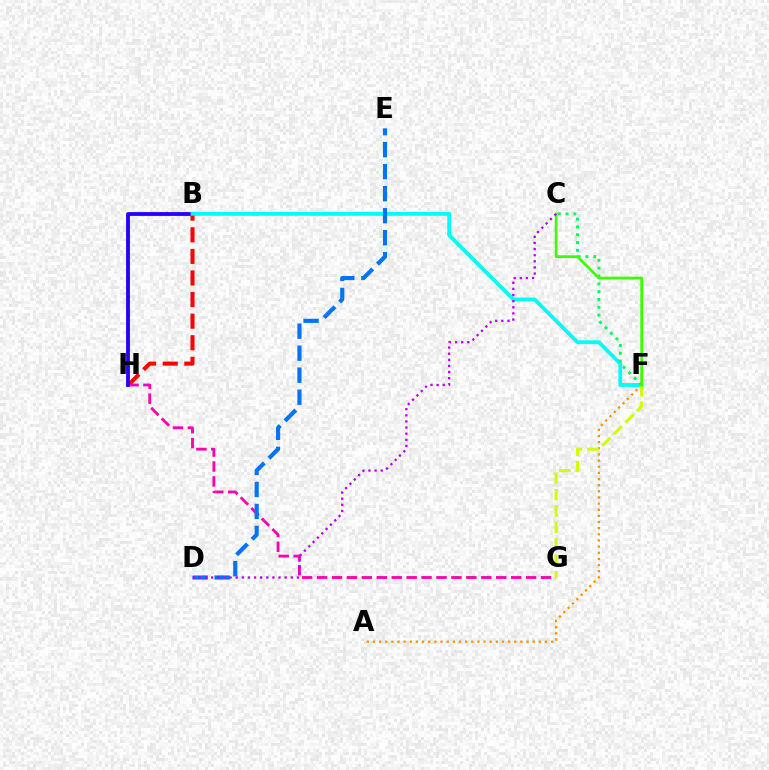{('B', 'H'): [{'color': '#ff0000', 'line_style': 'dashed', 'thickness': 2.93}, {'color': '#2500ff', 'line_style': 'solid', 'thickness': 2.75}], ('G', 'H'): [{'color': '#ff00ac', 'line_style': 'dashed', 'thickness': 2.03}], ('A', 'F'): [{'color': '#ff9400', 'line_style': 'dotted', 'thickness': 1.67}], ('B', 'F'): [{'color': '#00fff6', 'line_style': 'solid', 'thickness': 2.74}], ('C', 'F'): [{'color': '#00ff5c', 'line_style': 'dotted', 'thickness': 2.13}, {'color': '#3dff00', 'line_style': 'solid', 'thickness': 1.97}], ('F', 'G'): [{'color': '#d1ff00', 'line_style': 'dashed', 'thickness': 2.23}], ('D', 'E'): [{'color': '#0074ff', 'line_style': 'dashed', 'thickness': 2.99}], ('C', 'D'): [{'color': '#b900ff', 'line_style': 'dotted', 'thickness': 1.66}]}